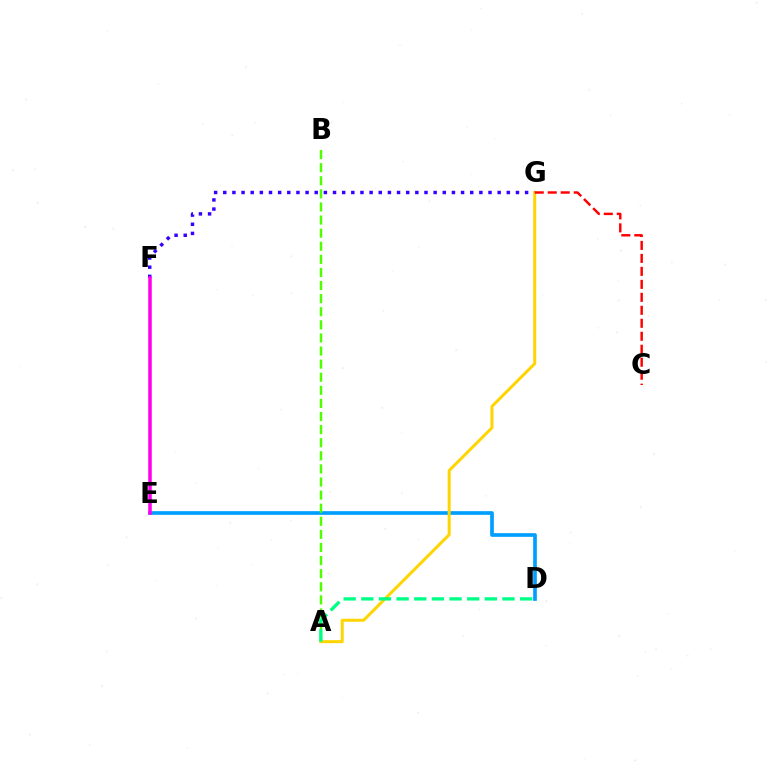{('F', 'G'): [{'color': '#3700ff', 'line_style': 'dotted', 'thickness': 2.49}], ('D', 'E'): [{'color': '#009eff', 'line_style': 'solid', 'thickness': 2.65}], ('A', 'B'): [{'color': '#4fff00', 'line_style': 'dashed', 'thickness': 1.78}], ('A', 'G'): [{'color': '#ffd500', 'line_style': 'solid', 'thickness': 2.15}], ('E', 'F'): [{'color': '#ff00ed', 'line_style': 'solid', 'thickness': 2.54}], ('C', 'G'): [{'color': '#ff0000', 'line_style': 'dashed', 'thickness': 1.76}], ('A', 'D'): [{'color': '#00ff86', 'line_style': 'dashed', 'thickness': 2.4}]}